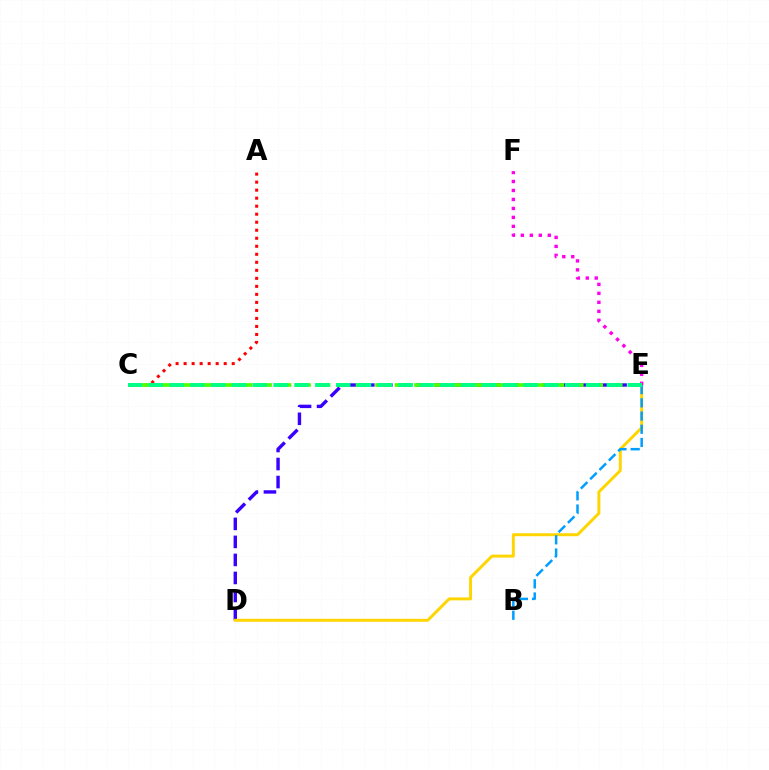{('D', 'E'): [{'color': '#3700ff', 'line_style': 'dashed', 'thickness': 2.45}, {'color': '#ffd500', 'line_style': 'solid', 'thickness': 2.13}], ('A', 'C'): [{'color': '#ff0000', 'line_style': 'dotted', 'thickness': 2.18}], ('E', 'F'): [{'color': '#ff00ed', 'line_style': 'dotted', 'thickness': 2.44}], ('C', 'E'): [{'color': '#4fff00', 'line_style': 'dashed', 'thickness': 2.65}, {'color': '#00ff86', 'line_style': 'dashed', 'thickness': 2.83}], ('B', 'E'): [{'color': '#009eff', 'line_style': 'dashed', 'thickness': 1.79}]}